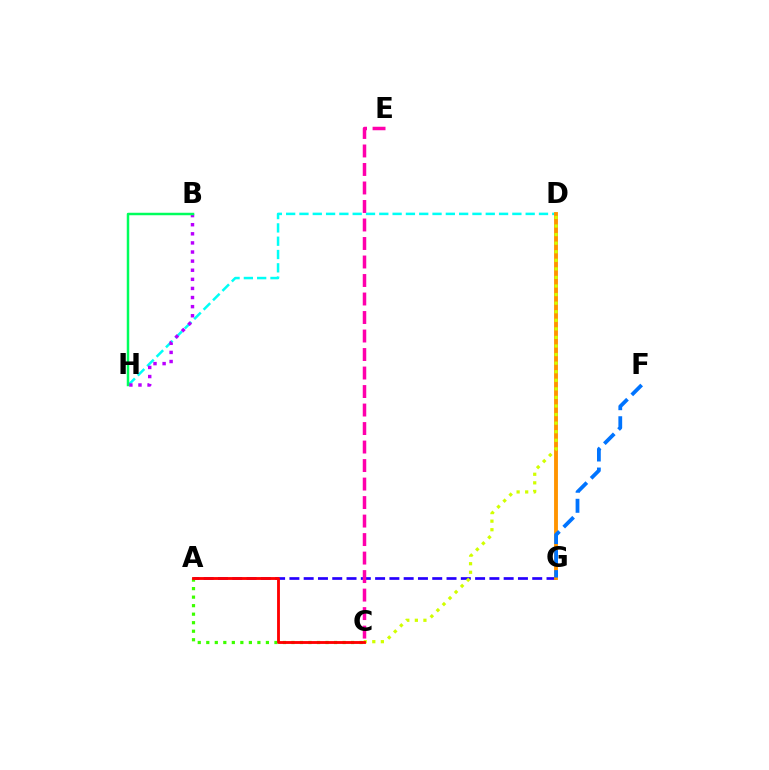{('D', 'H'): [{'color': '#00fff6', 'line_style': 'dashed', 'thickness': 1.81}], ('A', 'G'): [{'color': '#2500ff', 'line_style': 'dashed', 'thickness': 1.94}], ('C', 'E'): [{'color': '#ff00ac', 'line_style': 'dashed', 'thickness': 2.51}], ('D', 'G'): [{'color': '#ff9400', 'line_style': 'solid', 'thickness': 2.78}], ('F', 'G'): [{'color': '#0074ff', 'line_style': 'dashed', 'thickness': 2.72}], ('A', 'C'): [{'color': '#3dff00', 'line_style': 'dotted', 'thickness': 2.31}, {'color': '#ff0000', 'line_style': 'solid', 'thickness': 2.05}], ('C', 'D'): [{'color': '#d1ff00', 'line_style': 'dotted', 'thickness': 2.33}], ('B', 'H'): [{'color': '#b900ff', 'line_style': 'dotted', 'thickness': 2.47}, {'color': '#00ff5c', 'line_style': 'solid', 'thickness': 1.79}]}